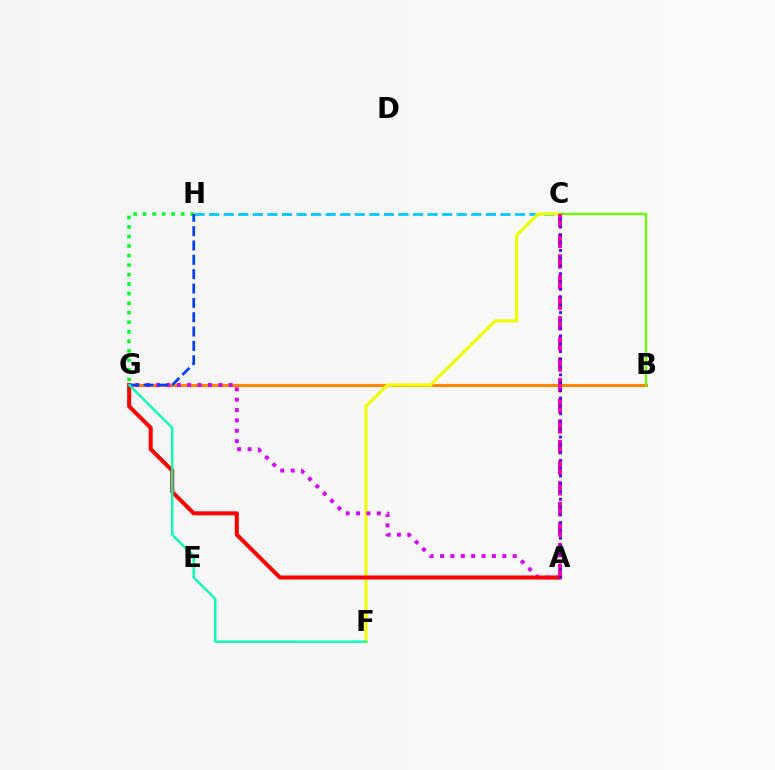{('B', 'G'): [{'color': '#ff8800', 'line_style': 'solid', 'thickness': 2.24}], ('C', 'H'): [{'color': '#00c7ff', 'line_style': 'dashed', 'thickness': 1.98}], ('C', 'F'): [{'color': '#eeff00', 'line_style': 'solid', 'thickness': 2.25}], ('A', 'G'): [{'color': '#d600ff', 'line_style': 'dotted', 'thickness': 2.82}, {'color': '#ff0000', 'line_style': 'solid', 'thickness': 2.89}], ('B', 'C'): [{'color': '#66ff00', 'line_style': 'solid', 'thickness': 1.63}], ('A', 'C'): [{'color': '#ff00a0', 'line_style': 'dashed', 'thickness': 2.8}, {'color': '#4f00ff', 'line_style': 'dotted', 'thickness': 2.11}], ('G', 'H'): [{'color': '#00ff27', 'line_style': 'dotted', 'thickness': 2.59}, {'color': '#003fff', 'line_style': 'dashed', 'thickness': 1.95}], ('F', 'G'): [{'color': '#00ffaf', 'line_style': 'solid', 'thickness': 1.67}]}